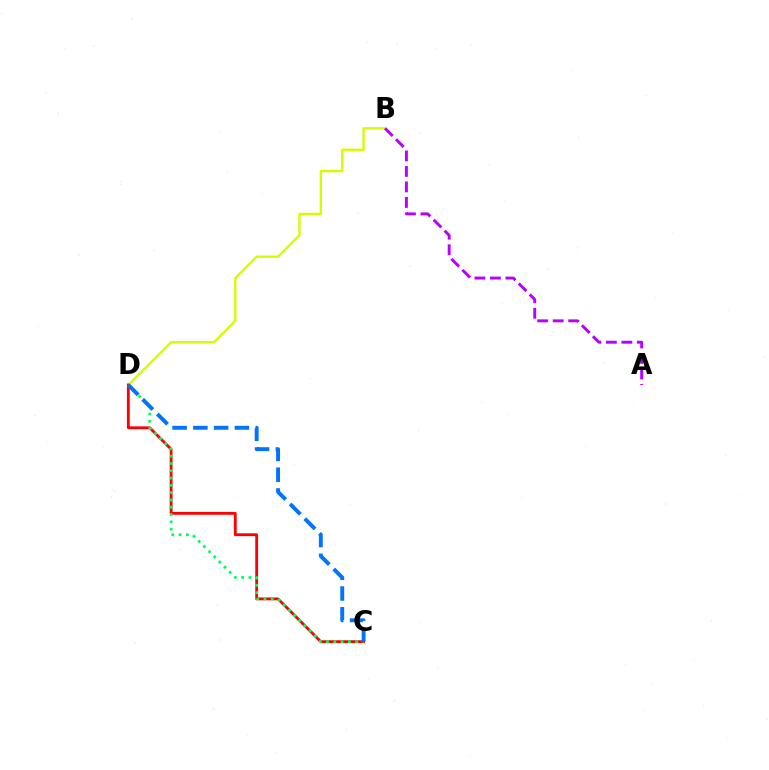{('B', 'D'): [{'color': '#d1ff00', 'line_style': 'solid', 'thickness': 1.71}], ('C', 'D'): [{'color': '#ff0000', 'line_style': 'solid', 'thickness': 2.03}, {'color': '#00ff5c', 'line_style': 'dotted', 'thickness': 1.98}, {'color': '#0074ff', 'line_style': 'dashed', 'thickness': 2.82}], ('A', 'B'): [{'color': '#b900ff', 'line_style': 'dashed', 'thickness': 2.11}]}